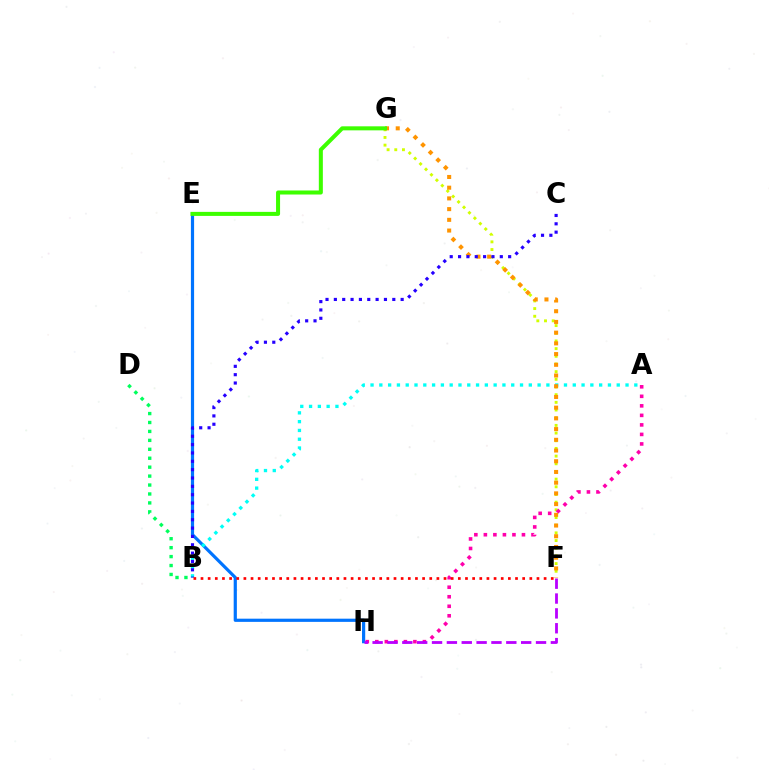{('F', 'G'): [{'color': '#d1ff00', 'line_style': 'dotted', 'thickness': 2.09}, {'color': '#ff9400', 'line_style': 'dotted', 'thickness': 2.91}], ('B', 'D'): [{'color': '#00ff5c', 'line_style': 'dotted', 'thickness': 2.43}], ('E', 'H'): [{'color': '#0074ff', 'line_style': 'solid', 'thickness': 2.3}], ('A', 'H'): [{'color': '#ff00ac', 'line_style': 'dotted', 'thickness': 2.59}], ('A', 'B'): [{'color': '#00fff6', 'line_style': 'dotted', 'thickness': 2.39}], ('E', 'G'): [{'color': '#3dff00', 'line_style': 'solid', 'thickness': 2.9}], ('B', 'C'): [{'color': '#2500ff', 'line_style': 'dotted', 'thickness': 2.27}], ('F', 'H'): [{'color': '#b900ff', 'line_style': 'dashed', 'thickness': 2.02}], ('B', 'F'): [{'color': '#ff0000', 'line_style': 'dotted', 'thickness': 1.94}]}